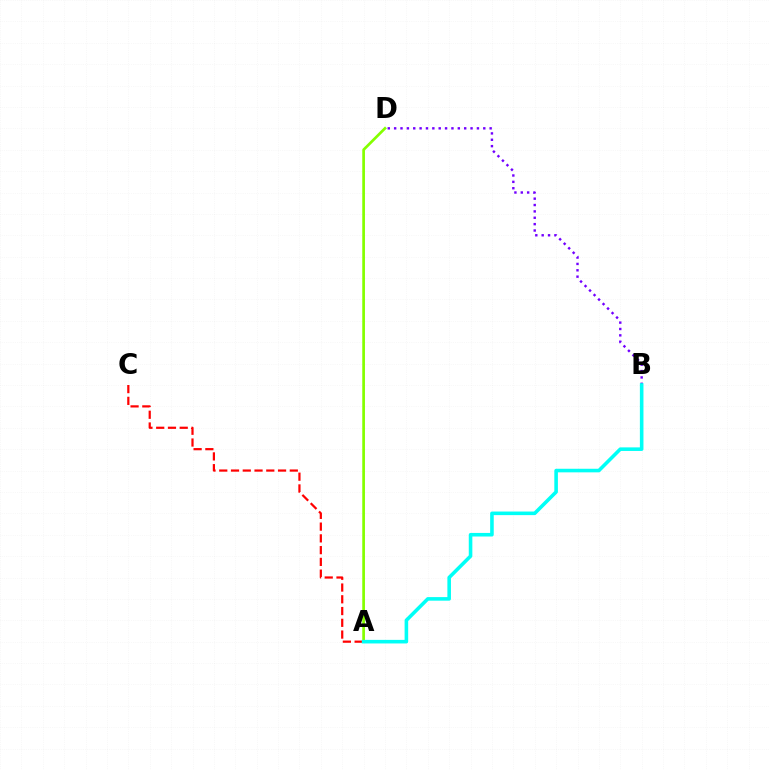{('A', 'D'): [{'color': '#84ff00', 'line_style': 'solid', 'thickness': 1.94}], ('A', 'C'): [{'color': '#ff0000', 'line_style': 'dashed', 'thickness': 1.6}], ('B', 'D'): [{'color': '#7200ff', 'line_style': 'dotted', 'thickness': 1.73}], ('A', 'B'): [{'color': '#00fff6', 'line_style': 'solid', 'thickness': 2.58}]}